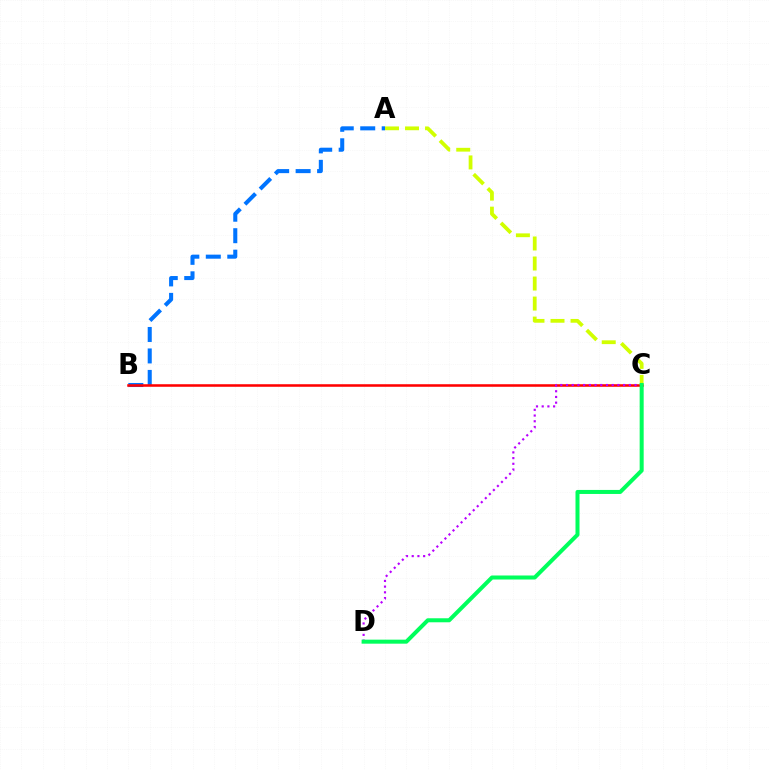{('A', 'B'): [{'color': '#0074ff', 'line_style': 'dashed', 'thickness': 2.92}], ('B', 'C'): [{'color': '#ff0000', 'line_style': 'solid', 'thickness': 1.83}], ('C', 'D'): [{'color': '#b900ff', 'line_style': 'dotted', 'thickness': 1.55}, {'color': '#00ff5c', 'line_style': 'solid', 'thickness': 2.89}], ('A', 'C'): [{'color': '#d1ff00', 'line_style': 'dashed', 'thickness': 2.72}]}